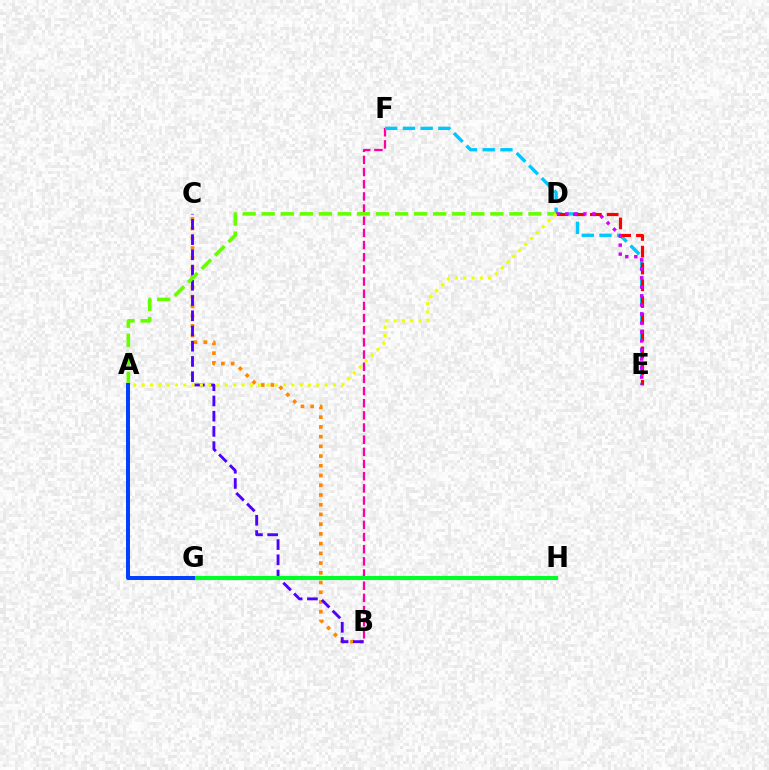{('B', 'C'): [{'color': '#ff8800', 'line_style': 'dotted', 'thickness': 2.64}, {'color': '#4f00ff', 'line_style': 'dashed', 'thickness': 2.07}], ('G', 'H'): [{'color': '#00ffaf', 'line_style': 'dashed', 'thickness': 2.15}, {'color': '#00ff27', 'line_style': 'solid', 'thickness': 2.96}], ('B', 'F'): [{'color': '#ff00a0', 'line_style': 'dashed', 'thickness': 1.65}], ('E', 'F'): [{'color': '#00c7ff', 'line_style': 'dashed', 'thickness': 2.41}], ('D', 'E'): [{'color': '#ff0000', 'line_style': 'dashed', 'thickness': 2.28}, {'color': '#d600ff', 'line_style': 'dotted', 'thickness': 2.45}], ('A', 'D'): [{'color': '#66ff00', 'line_style': 'dashed', 'thickness': 2.59}, {'color': '#eeff00', 'line_style': 'dotted', 'thickness': 2.26}], ('A', 'G'): [{'color': '#003fff', 'line_style': 'solid', 'thickness': 2.85}]}